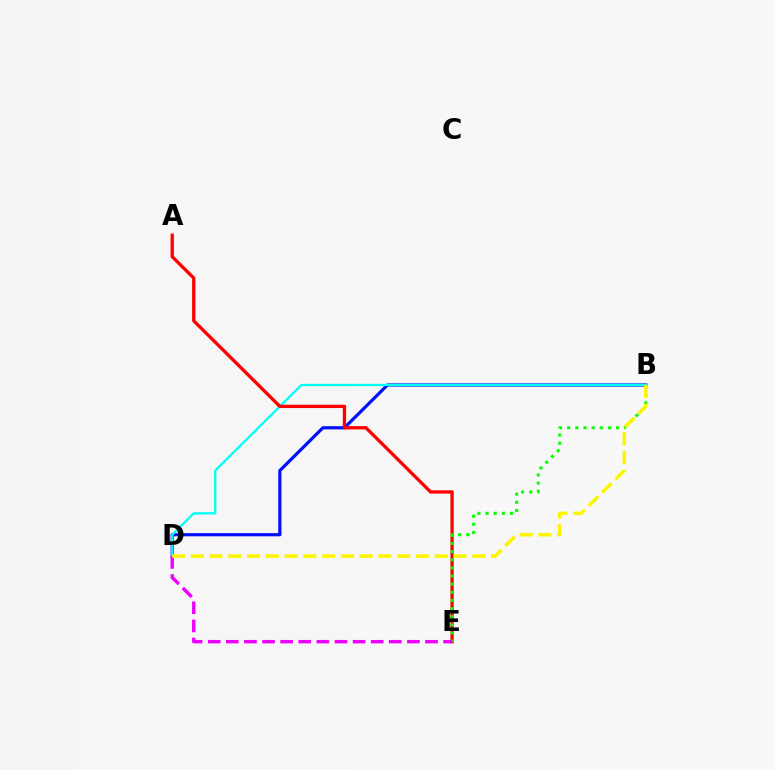{('B', 'D'): [{'color': '#0010ff', 'line_style': 'solid', 'thickness': 2.3}, {'color': '#00fff6', 'line_style': 'solid', 'thickness': 1.65}, {'color': '#fcf500', 'line_style': 'dashed', 'thickness': 2.55}], ('A', 'E'): [{'color': '#ff0000', 'line_style': 'solid', 'thickness': 2.37}], ('B', 'E'): [{'color': '#08ff00', 'line_style': 'dotted', 'thickness': 2.21}], ('D', 'E'): [{'color': '#ee00ff', 'line_style': 'dashed', 'thickness': 2.46}]}